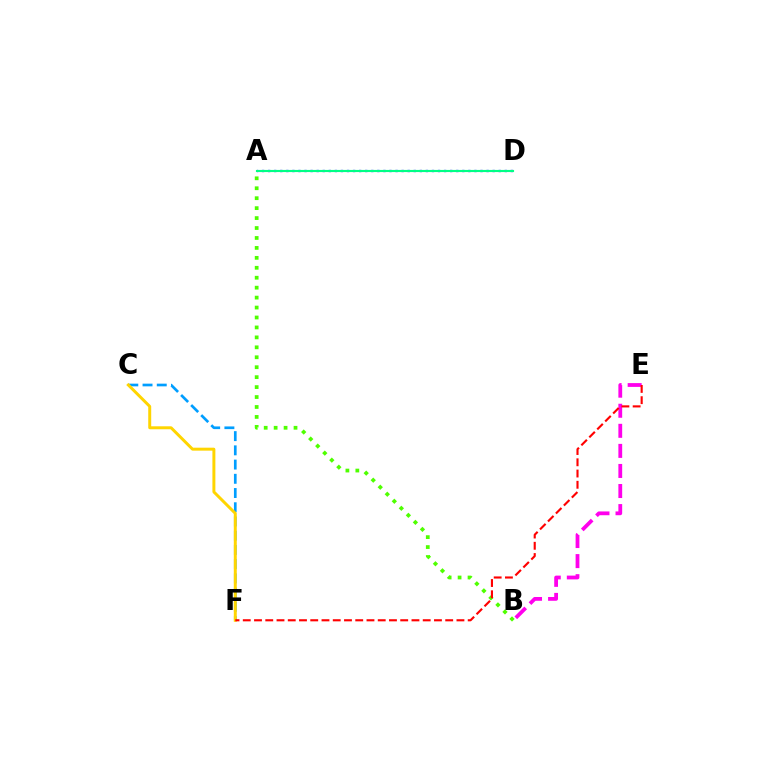{('A', 'B'): [{'color': '#4fff00', 'line_style': 'dotted', 'thickness': 2.7}], ('A', 'D'): [{'color': '#3700ff', 'line_style': 'dotted', 'thickness': 1.65}, {'color': '#00ff86', 'line_style': 'solid', 'thickness': 1.54}], ('C', 'F'): [{'color': '#009eff', 'line_style': 'dashed', 'thickness': 1.93}, {'color': '#ffd500', 'line_style': 'solid', 'thickness': 2.14}], ('B', 'E'): [{'color': '#ff00ed', 'line_style': 'dashed', 'thickness': 2.73}], ('E', 'F'): [{'color': '#ff0000', 'line_style': 'dashed', 'thickness': 1.53}]}